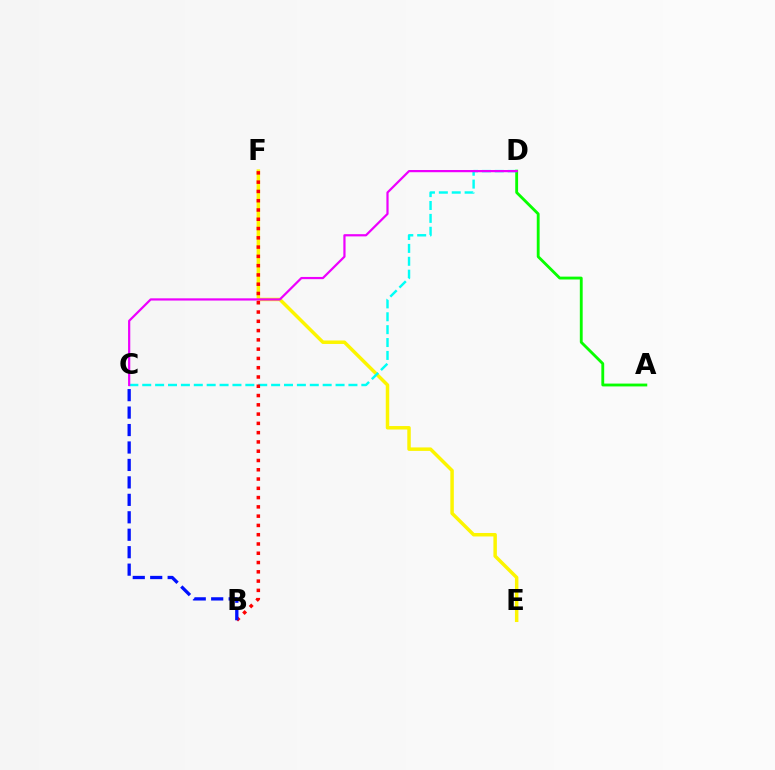{('A', 'D'): [{'color': '#08ff00', 'line_style': 'solid', 'thickness': 2.05}], ('E', 'F'): [{'color': '#fcf500', 'line_style': 'solid', 'thickness': 2.5}], ('C', 'D'): [{'color': '#00fff6', 'line_style': 'dashed', 'thickness': 1.75}, {'color': '#ee00ff', 'line_style': 'solid', 'thickness': 1.6}], ('B', 'F'): [{'color': '#ff0000', 'line_style': 'dotted', 'thickness': 2.52}], ('B', 'C'): [{'color': '#0010ff', 'line_style': 'dashed', 'thickness': 2.37}]}